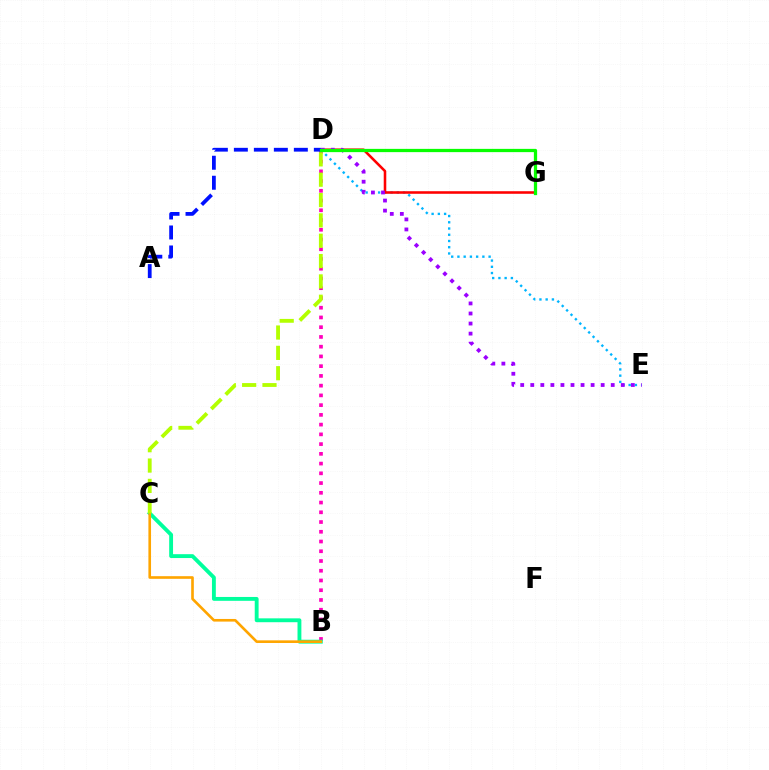{('D', 'E'): [{'color': '#00b5ff', 'line_style': 'dotted', 'thickness': 1.69}, {'color': '#9b00ff', 'line_style': 'dotted', 'thickness': 2.73}], ('D', 'G'): [{'color': '#ff0000', 'line_style': 'solid', 'thickness': 1.85}, {'color': '#08ff00', 'line_style': 'solid', 'thickness': 2.34}], ('B', 'D'): [{'color': '#ff00bd', 'line_style': 'dotted', 'thickness': 2.65}], ('B', 'C'): [{'color': '#00ff9d', 'line_style': 'solid', 'thickness': 2.78}, {'color': '#ffa500', 'line_style': 'solid', 'thickness': 1.9}], ('A', 'D'): [{'color': '#0010ff', 'line_style': 'dashed', 'thickness': 2.72}], ('C', 'D'): [{'color': '#b3ff00', 'line_style': 'dashed', 'thickness': 2.76}]}